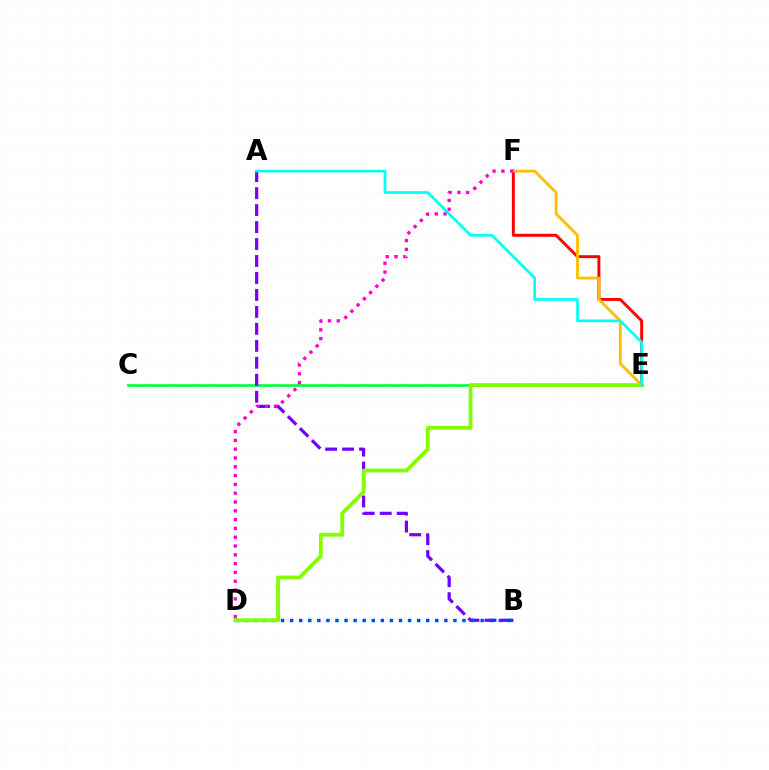{('C', 'E'): [{'color': '#00ff39', 'line_style': 'solid', 'thickness': 1.91}], ('A', 'B'): [{'color': '#7200ff', 'line_style': 'dashed', 'thickness': 2.3}], ('B', 'D'): [{'color': '#004bff', 'line_style': 'dotted', 'thickness': 2.46}], ('E', 'F'): [{'color': '#ff0000', 'line_style': 'solid', 'thickness': 2.11}, {'color': '#ffbd00', 'line_style': 'solid', 'thickness': 2.03}], ('D', 'E'): [{'color': '#84ff00', 'line_style': 'solid', 'thickness': 2.74}], ('D', 'F'): [{'color': '#ff00cf', 'line_style': 'dotted', 'thickness': 2.39}], ('A', 'E'): [{'color': '#00fff6', 'line_style': 'solid', 'thickness': 1.92}]}